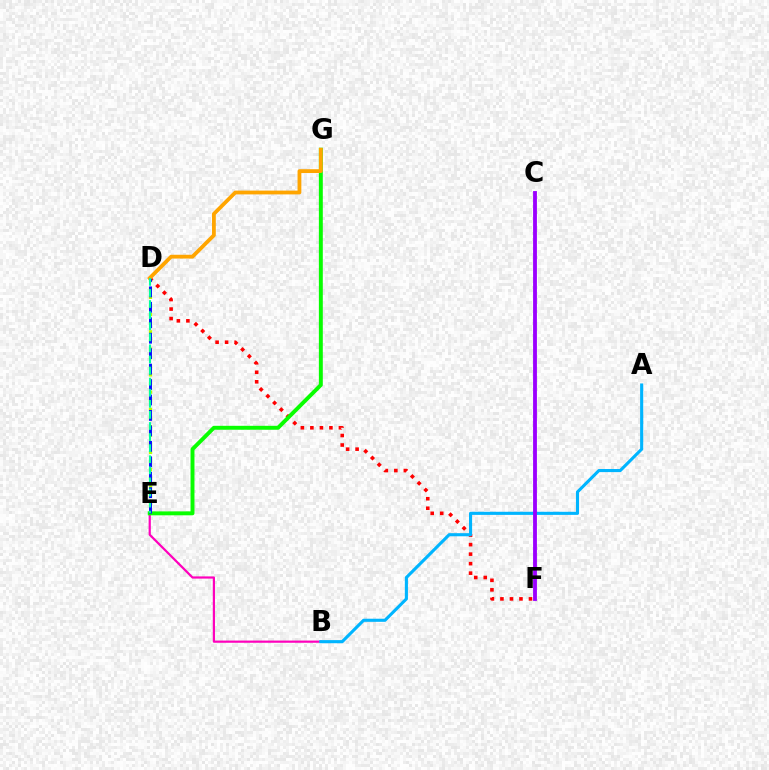{('D', 'F'): [{'color': '#ff0000', 'line_style': 'dotted', 'thickness': 2.59}], ('D', 'E'): [{'color': '#b3ff00', 'line_style': 'dotted', 'thickness': 2.34}, {'color': '#0010ff', 'line_style': 'dashed', 'thickness': 2.1}, {'color': '#00ff9d', 'line_style': 'dashed', 'thickness': 1.51}], ('B', 'E'): [{'color': '#ff00bd', 'line_style': 'solid', 'thickness': 1.58}], ('A', 'B'): [{'color': '#00b5ff', 'line_style': 'solid', 'thickness': 2.23}], ('E', 'G'): [{'color': '#08ff00', 'line_style': 'solid', 'thickness': 2.83}], ('D', 'G'): [{'color': '#ffa500', 'line_style': 'solid', 'thickness': 2.74}], ('C', 'F'): [{'color': '#9b00ff', 'line_style': 'solid', 'thickness': 2.76}]}